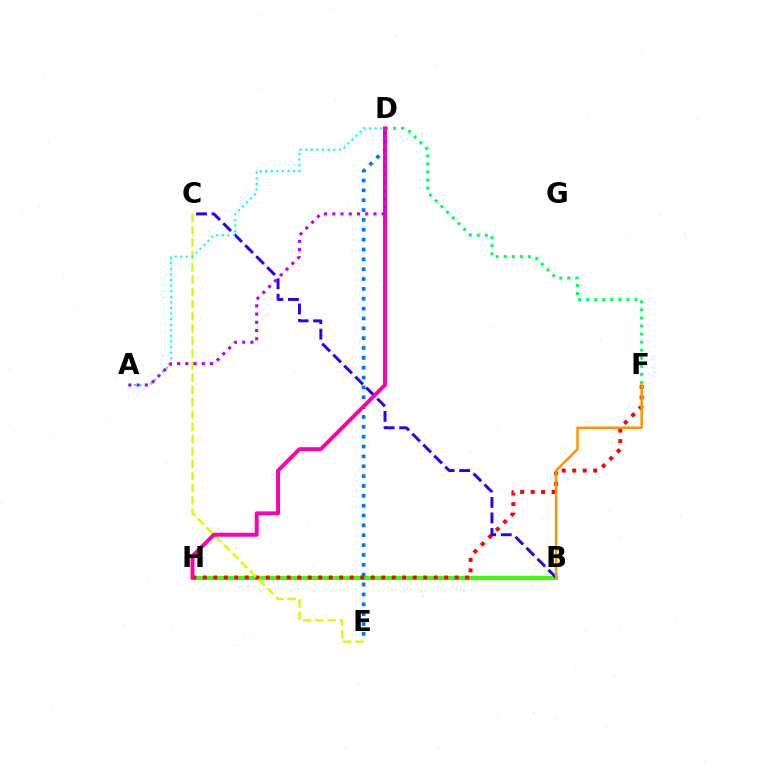{('B', 'H'): [{'color': '#3dff00', 'line_style': 'solid', 'thickness': 2.91}], ('D', 'E'): [{'color': '#0074ff', 'line_style': 'dotted', 'thickness': 2.68}], ('F', 'H'): [{'color': '#ff0000', 'line_style': 'dotted', 'thickness': 2.85}], ('B', 'C'): [{'color': '#2500ff', 'line_style': 'dashed', 'thickness': 2.11}], ('C', 'E'): [{'color': '#d1ff00', 'line_style': 'dashed', 'thickness': 1.67}], ('D', 'F'): [{'color': '#00ff5c', 'line_style': 'dotted', 'thickness': 2.19}], ('A', 'D'): [{'color': '#00fff6', 'line_style': 'dotted', 'thickness': 1.52}, {'color': '#b900ff', 'line_style': 'dotted', 'thickness': 2.23}], ('B', 'F'): [{'color': '#ff9400', 'line_style': 'solid', 'thickness': 1.8}], ('D', 'H'): [{'color': '#ff00ac', 'line_style': 'solid', 'thickness': 2.84}]}